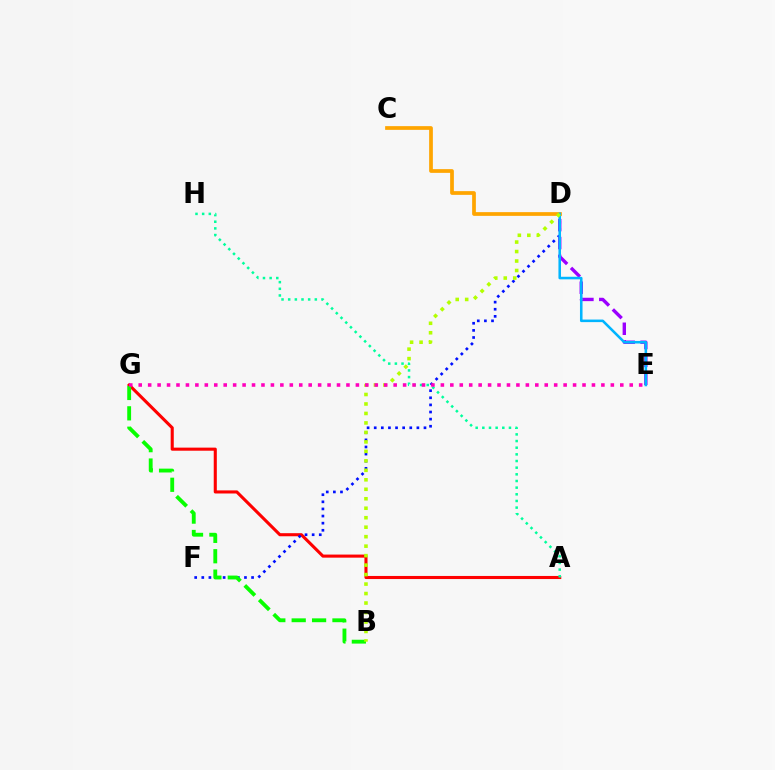{('A', 'G'): [{'color': '#ff0000', 'line_style': 'solid', 'thickness': 2.22}], ('A', 'H'): [{'color': '#00ff9d', 'line_style': 'dotted', 'thickness': 1.81}], ('C', 'D'): [{'color': '#ffa500', 'line_style': 'solid', 'thickness': 2.68}], ('D', 'F'): [{'color': '#0010ff', 'line_style': 'dotted', 'thickness': 1.93}], ('D', 'E'): [{'color': '#9b00ff', 'line_style': 'dashed', 'thickness': 2.43}, {'color': '#00b5ff', 'line_style': 'solid', 'thickness': 1.84}], ('B', 'G'): [{'color': '#08ff00', 'line_style': 'dashed', 'thickness': 2.77}], ('B', 'D'): [{'color': '#b3ff00', 'line_style': 'dotted', 'thickness': 2.58}], ('E', 'G'): [{'color': '#ff00bd', 'line_style': 'dotted', 'thickness': 2.57}]}